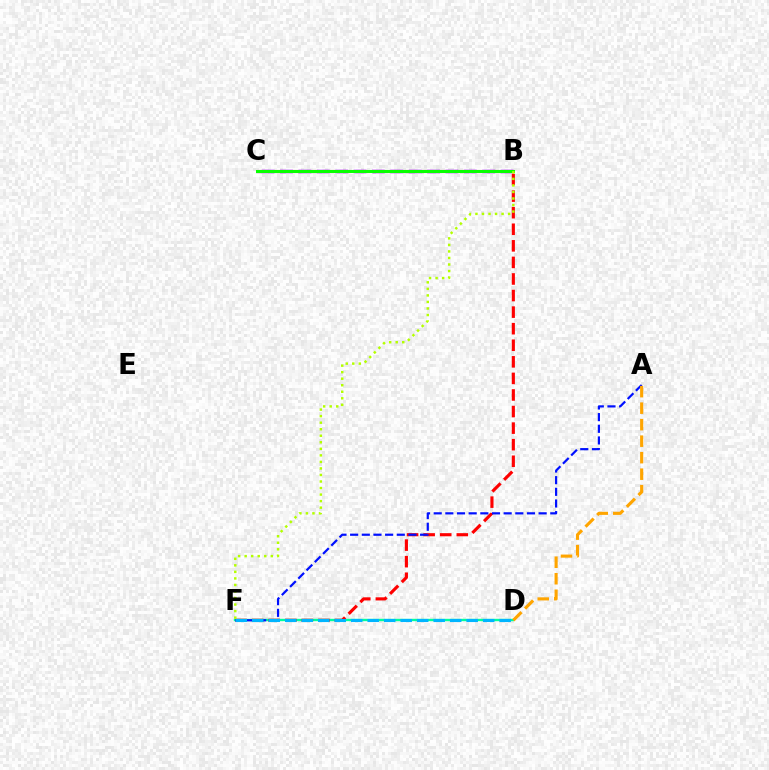{('D', 'F'): [{'color': '#00ff9d', 'line_style': 'solid', 'thickness': 1.71}, {'color': '#00b5ff', 'line_style': 'dashed', 'thickness': 2.24}], ('B', 'F'): [{'color': '#ff0000', 'line_style': 'dashed', 'thickness': 2.25}, {'color': '#b3ff00', 'line_style': 'dotted', 'thickness': 1.78}], ('A', 'F'): [{'color': '#0010ff', 'line_style': 'dashed', 'thickness': 1.58}], ('A', 'D'): [{'color': '#ffa500', 'line_style': 'dashed', 'thickness': 2.24}], ('B', 'C'): [{'color': '#9b00ff', 'line_style': 'dashed', 'thickness': 2.5}, {'color': '#ff00bd', 'line_style': 'dashed', 'thickness': 2.23}, {'color': '#08ff00', 'line_style': 'solid', 'thickness': 2.17}]}